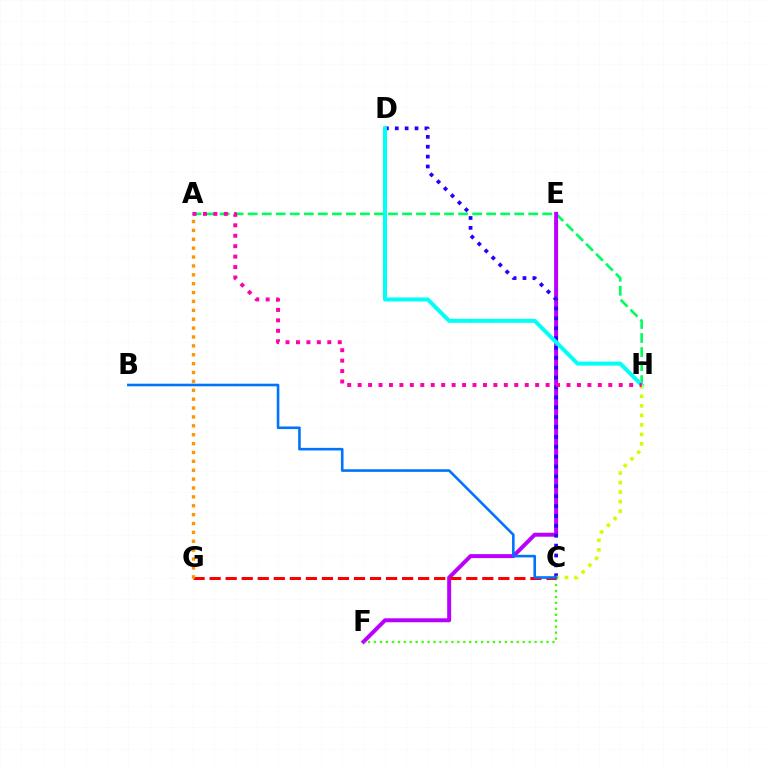{('A', 'H'): [{'color': '#00ff5c', 'line_style': 'dashed', 'thickness': 1.91}, {'color': '#ff00ac', 'line_style': 'dotted', 'thickness': 2.84}], ('E', 'F'): [{'color': '#b900ff', 'line_style': 'solid', 'thickness': 2.85}], ('C', 'F'): [{'color': '#3dff00', 'line_style': 'dotted', 'thickness': 1.62}], ('C', 'D'): [{'color': '#2500ff', 'line_style': 'dotted', 'thickness': 2.69}], ('D', 'H'): [{'color': '#00fff6', 'line_style': 'solid', 'thickness': 2.88}], ('C', 'H'): [{'color': '#d1ff00', 'line_style': 'dotted', 'thickness': 2.58}], ('C', 'G'): [{'color': '#ff0000', 'line_style': 'dashed', 'thickness': 2.18}], ('A', 'G'): [{'color': '#ff9400', 'line_style': 'dotted', 'thickness': 2.41}], ('B', 'C'): [{'color': '#0074ff', 'line_style': 'solid', 'thickness': 1.88}]}